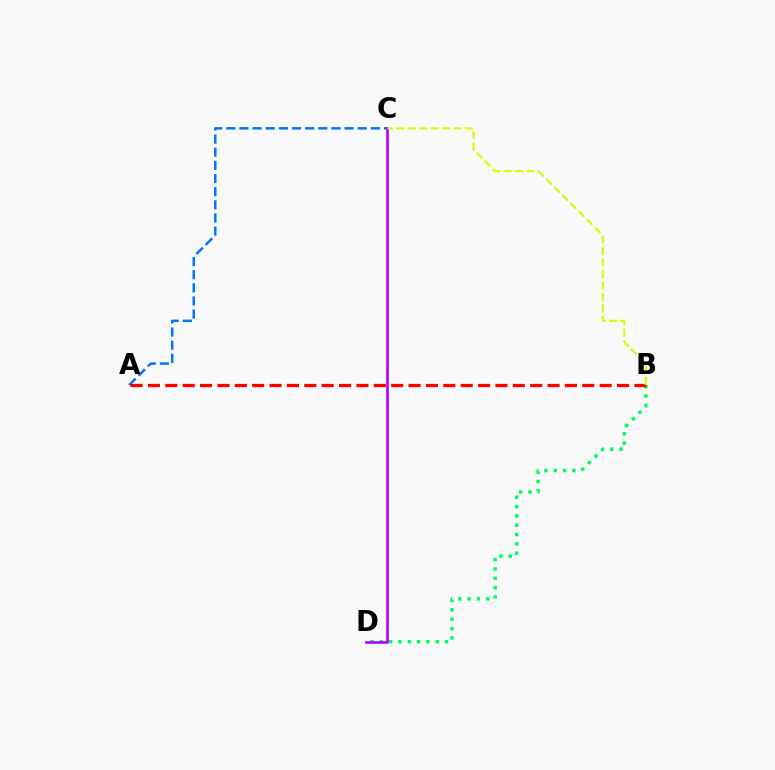{('B', 'D'): [{'color': '#00ff5c', 'line_style': 'dotted', 'thickness': 2.53}], ('A', 'C'): [{'color': '#0074ff', 'line_style': 'dashed', 'thickness': 1.79}], ('A', 'B'): [{'color': '#ff0000', 'line_style': 'dashed', 'thickness': 2.36}], ('C', 'D'): [{'color': '#b900ff', 'line_style': 'solid', 'thickness': 1.93}], ('B', 'C'): [{'color': '#d1ff00', 'line_style': 'dashed', 'thickness': 1.56}]}